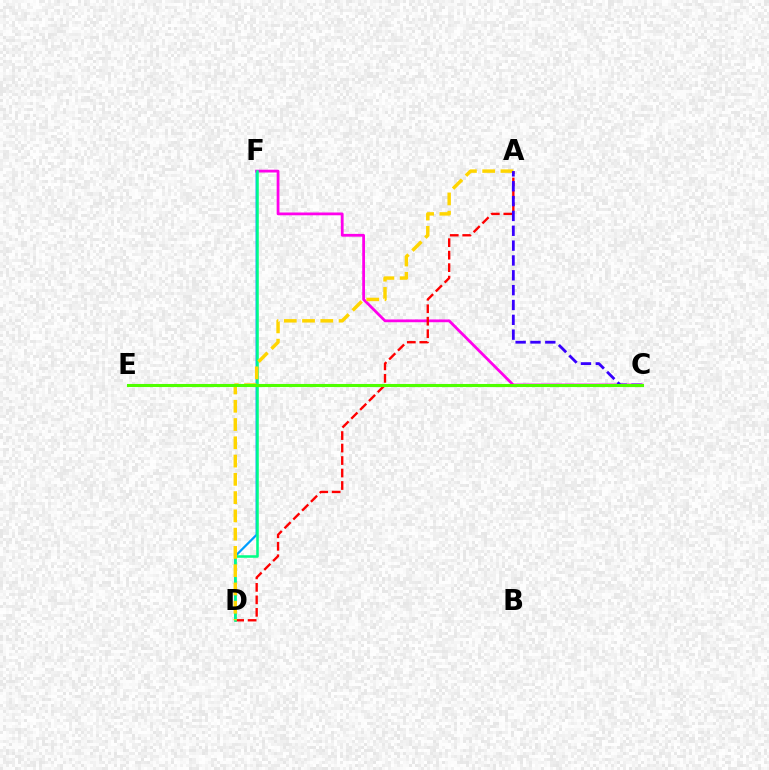{('D', 'F'): [{'color': '#009eff', 'line_style': 'solid', 'thickness': 1.62}, {'color': '#00ff86', 'line_style': 'solid', 'thickness': 1.83}], ('C', 'F'): [{'color': '#ff00ed', 'line_style': 'solid', 'thickness': 2.0}], ('A', 'D'): [{'color': '#ff0000', 'line_style': 'dashed', 'thickness': 1.7}, {'color': '#ffd500', 'line_style': 'dashed', 'thickness': 2.48}], ('A', 'C'): [{'color': '#3700ff', 'line_style': 'dashed', 'thickness': 2.02}], ('C', 'E'): [{'color': '#4fff00', 'line_style': 'solid', 'thickness': 2.21}]}